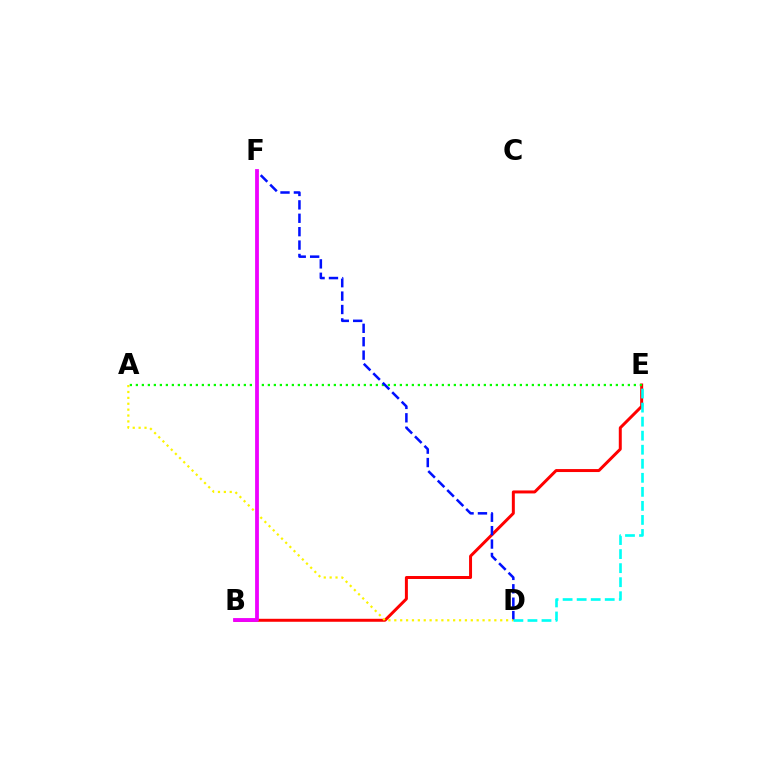{('B', 'E'): [{'color': '#ff0000', 'line_style': 'solid', 'thickness': 2.14}], ('A', 'E'): [{'color': '#08ff00', 'line_style': 'dotted', 'thickness': 1.63}], ('D', 'F'): [{'color': '#0010ff', 'line_style': 'dashed', 'thickness': 1.82}], ('A', 'D'): [{'color': '#fcf500', 'line_style': 'dotted', 'thickness': 1.6}], ('D', 'E'): [{'color': '#00fff6', 'line_style': 'dashed', 'thickness': 1.91}], ('B', 'F'): [{'color': '#ee00ff', 'line_style': 'solid', 'thickness': 2.73}]}